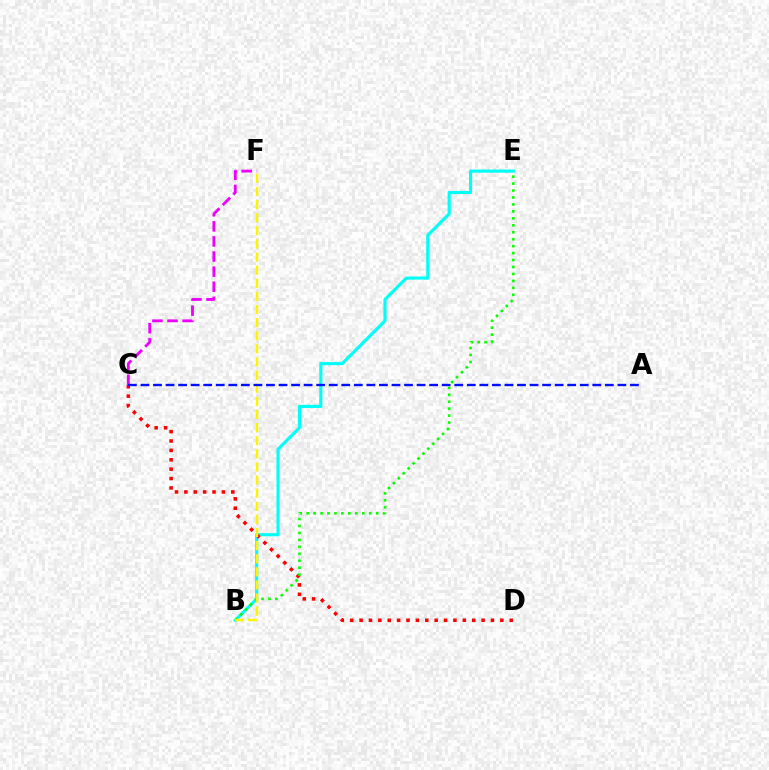{('B', 'E'): [{'color': '#00fff6', 'line_style': 'solid', 'thickness': 2.26}, {'color': '#08ff00', 'line_style': 'dotted', 'thickness': 1.89}], ('C', 'D'): [{'color': '#ff0000', 'line_style': 'dotted', 'thickness': 2.55}], ('C', 'F'): [{'color': '#ee00ff', 'line_style': 'dashed', 'thickness': 2.05}], ('B', 'F'): [{'color': '#fcf500', 'line_style': 'dashed', 'thickness': 1.78}], ('A', 'C'): [{'color': '#0010ff', 'line_style': 'dashed', 'thickness': 1.71}]}